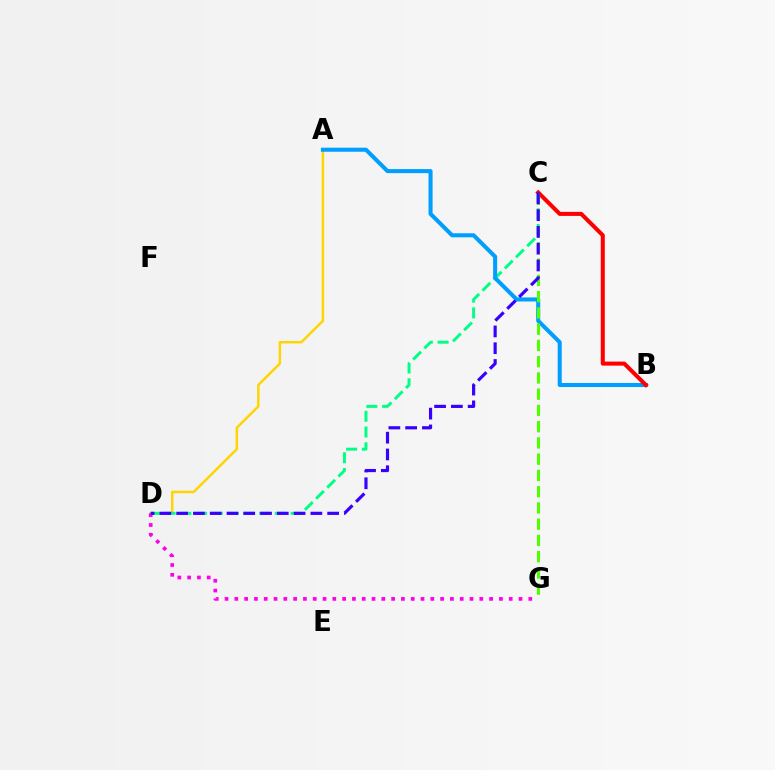{('A', 'D'): [{'color': '#ffd500', 'line_style': 'solid', 'thickness': 1.78}], ('D', 'G'): [{'color': '#ff00ed', 'line_style': 'dotted', 'thickness': 2.66}], ('C', 'D'): [{'color': '#00ff86', 'line_style': 'dashed', 'thickness': 2.14}, {'color': '#3700ff', 'line_style': 'dashed', 'thickness': 2.28}], ('A', 'B'): [{'color': '#009eff', 'line_style': 'solid', 'thickness': 2.91}], ('B', 'C'): [{'color': '#ff0000', 'line_style': 'solid', 'thickness': 2.91}], ('C', 'G'): [{'color': '#4fff00', 'line_style': 'dashed', 'thickness': 2.21}]}